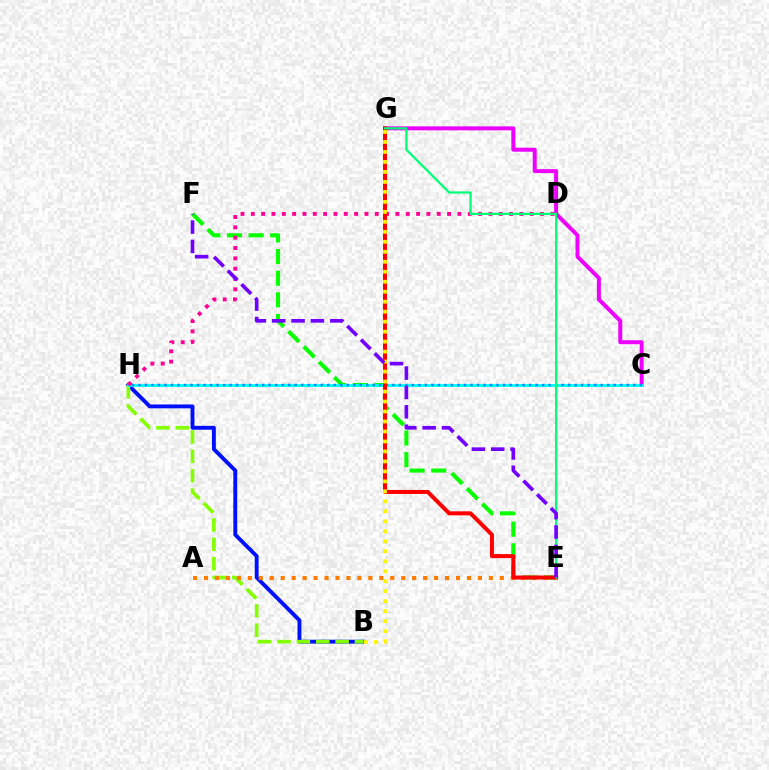{('C', 'G'): [{'color': '#ee00ff', 'line_style': 'solid', 'thickness': 2.86}], ('B', 'H'): [{'color': '#0010ff', 'line_style': 'solid', 'thickness': 2.8}, {'color': '#84ff00', 'line_style': 'dashed', 'thickness': 2.63}], ('E', 'F'): [{'color': '#08ff00', 'line_style': 'dashed', 'thickness': 2.94}, {'color': '#7200ff', 'line_style': 'dashed', 'thickness': 2.63}], ('C', 'H'): [{'color': '#00fff6', 'line_style': 'solid', 'thickness': 2.03}, {'color': '#008cff', 'line_style': 'dotted', 'thickness': 1.77}], ('D', 'H'): [{'color': '#ff0094', 'line_style': 'dotted', 'thickness': 2.81}], ('A', 'E'): [{'color': '#ff7c00', 'line_style': 'dotted', 'thickness': 2.98}], ('E', 'G'): [{'color': '#ff0000', 'line_style': 'solid', 'thickness': 2.89}, {'color': '#00ff74', 'line_style': 'solid', 'thickness': 1.61}], ('B', 'G'): [{'color': '#fcf500', 'line_style': 'dotted', 'thickness': 2.71}]}